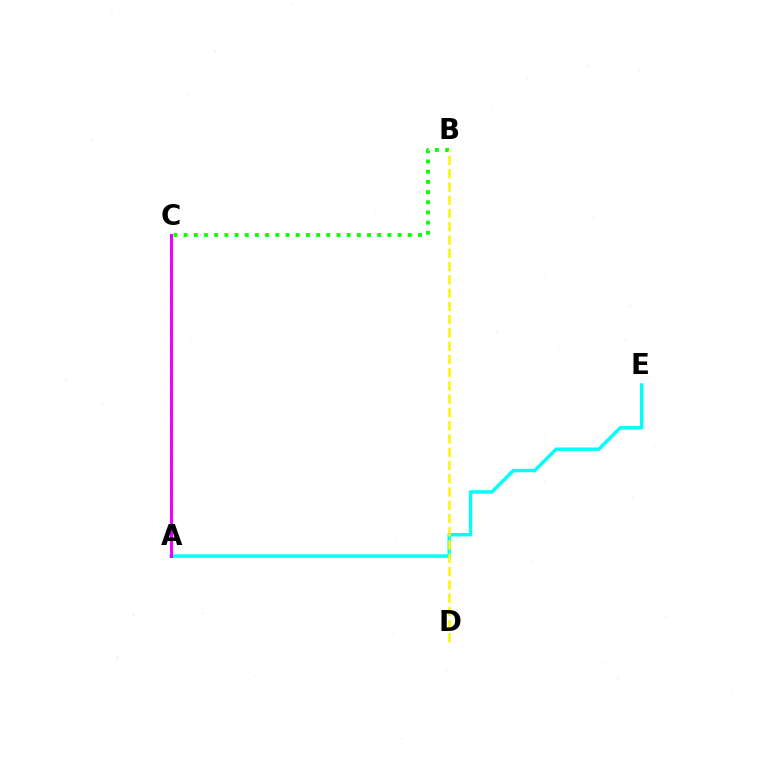{('A', 'C'): [{'color': '#ff0000', 'line_style': 'solid', 'thickness': 2.12}, {'color': '#0010ff', 'line_style': 'dashed', 'thickness': 2.19}, {'color': '#ee00ff', 'line_style': 'solid', 'thickness': 2.17}], ('A', 'E'): [{'color': '#00fff6', 'line_style': 'solid', 'thickness': 2.47}], ('B', 'C'): [{'color': '#08ff00', 'line_style': 'dotted', 'thickness': 2.77}], ('B', 'D'): [{'color': '#fcf500', 'line_style': 'dashed', 'thickness': 1.8}]}